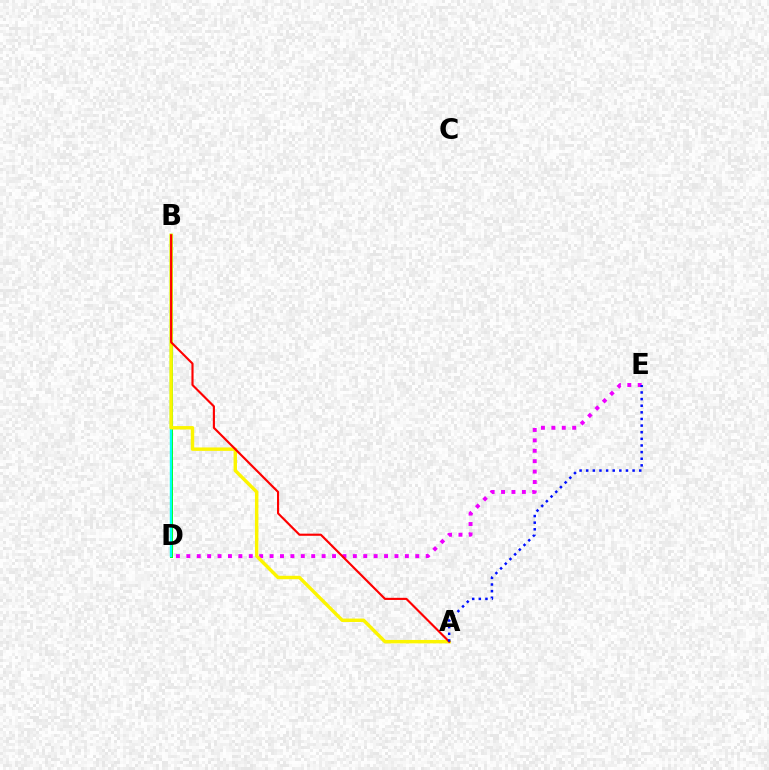{('D', 'E'): [{'color': '#ee00ff', 'line_style': 'dotted', 'thickness': 2.83}], ('B', 'D'): [{'color': '#08ff00', 'line_style': 'solid', 'thickness': 2.14}, {'color': '#00fff6', 'line_style': 'solid', 'thickness': 1.73}], ('A', 'B'): [{'color': '#fcf500', 'line_style': 'solid', 'thickness': 2.47}, {'color': '#ff0000', 'line_style': 'solid', 'thickness': 1.54}], ('A', 'E'): [{'color': '#0010ff', 'line_style': 'dotted', 'thickness': 1.8}]}